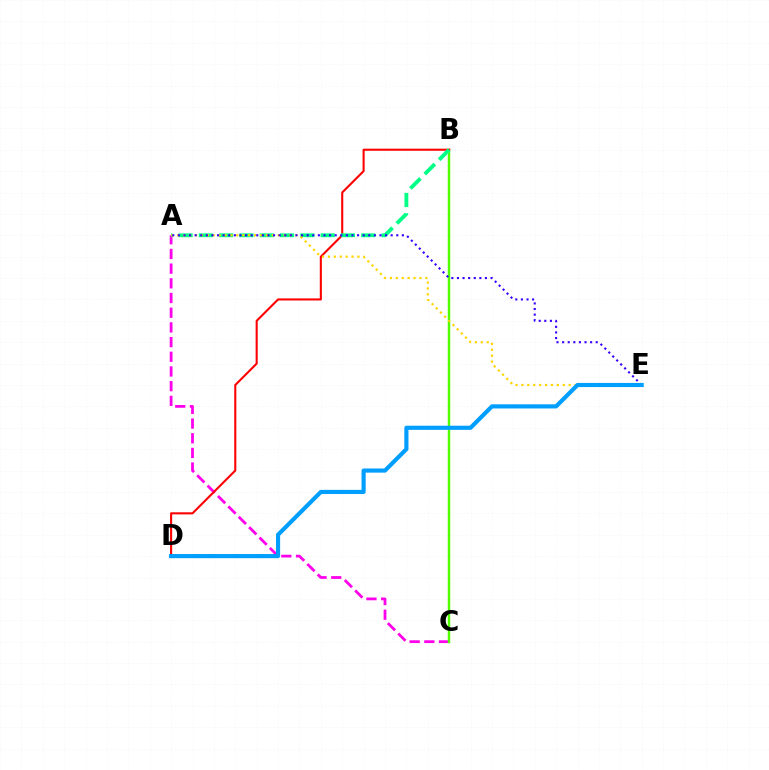{('A', 'C'): [{'color': '#ff00ed', 'line_style': 'dashed', 'thickness': 2.0}], ('B', 'C'): [{'color': '#4fff00', 'line_style': 'solid', 'thickness': 1.77}], ('B', 'D'): [{'color': '#ff0000', 'line_style': 'solid', 'thickness': 1.5}], ('A', 'B'): [{'color': '#00ff86', 'line_style': 'dashed', 'thickness': 2.76}], ('A', 'E'): [{'color': '#ffd500', 'line_style': 'dotted', 'thickness': 1.6}, {'color': '#3700ff', 'line_style': 'dotted', 'thickness': 1.52}], ('D', 'E'): [{'color': '#009eff', 'line_style': 'solid', 'thickness': 2.98}]}